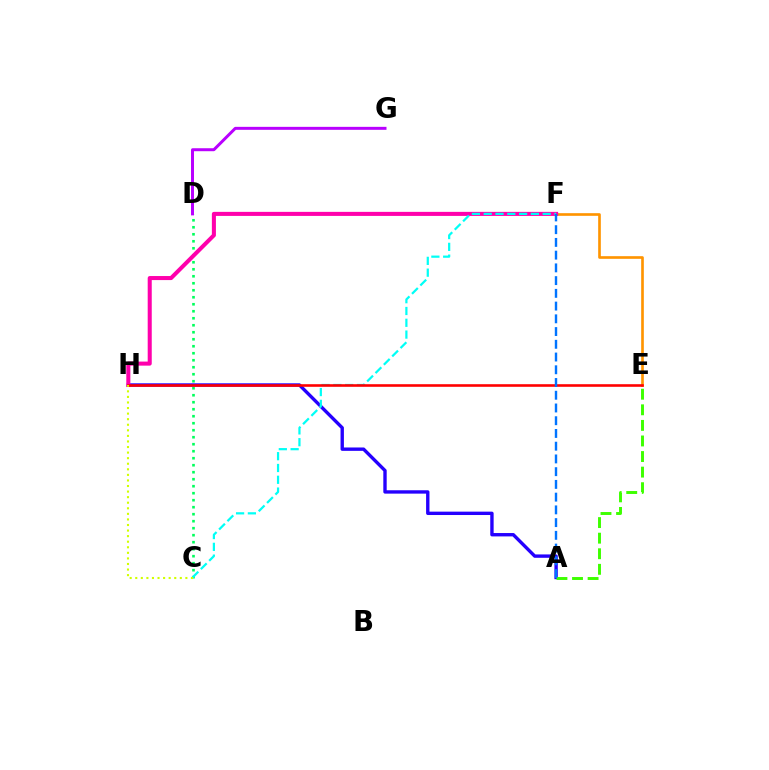{('A', 'H'): [{'color': '#2500ff', 'line_style': 'solid', 'thickness': 2.43}], ('E', 'F'): [{'color': '#ff9400', 'line_style': 'solid', 'thickness': 1.91}], ('C', 'D'): [{'color': '#00ff5c', 'line_style': 'dotted', 'thickness': 1.9}], ('A', 'E'): [{'color': '#3dff00', 'line_style': 'dashed', 'thickness': 2.12}], ('F', 'H'): [{'color': '#ff00ac', 'line_style': 'solid', 'thickness': 2.92}], ('C', 'F'): [{'color': '#00fff6', 'line_style': 'dashed', 'thickness': 1.6}], ('E', 'H'): [{'color': '#ff0000', 'line_style': 'solid', 'thickness': 1.87}], ('D', 'G'): [{'color': '#b900ff', 'line_style': 'solid', 'thickness': 2.14}], ('C', 'H'): [{'color': '#d1ff00', 'line_style': 'dotted', 'thickness': 1.51}], ('A', 'F'): [{'color': '#0074ff', 'line_style': 'dashed', 'thickness': 1.73}]}